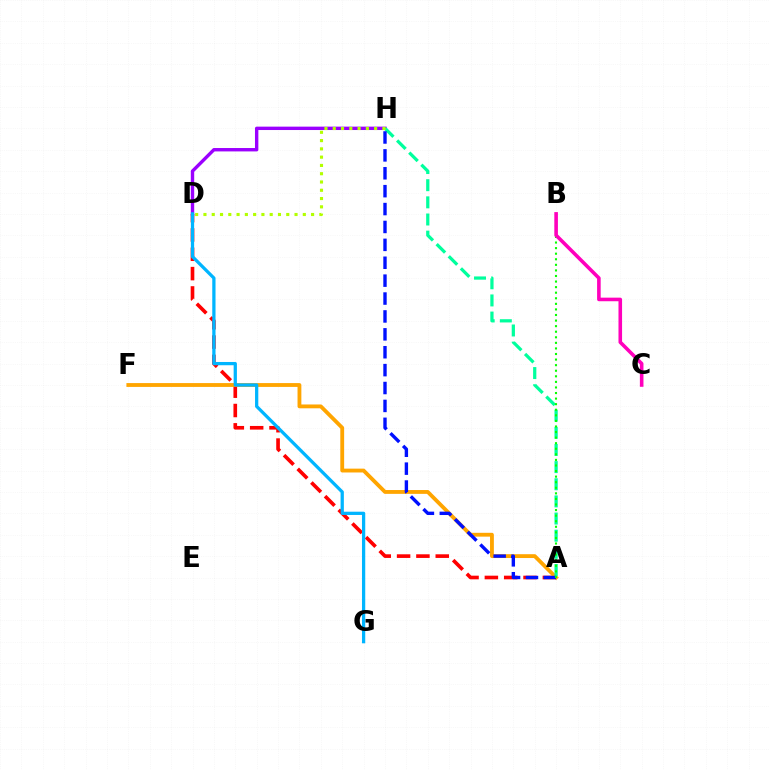{('A', 'D'): [{'color': '#ff0000', 'line_style': 'dashed', 'thickness': 2.63}], ('A', 'F'): [{'color': '#ffa500', 'line_style': 'solid', 'thickness': 2.76}], ('D', 'H'): [{'color': '#9b00ff', 'line_style': 'solid', 'thickness': 2.44}, {'color': '#b3ff00', 'line_style': 'dotted', 'thickness': 2.25}], ('A', 'H'): [{'color': '#00ff9d', 'line_style': 'dashed', 'thickness': 2.33}, {'color': '#0010ff', 'line_style': 'dashed', 'thickness': 2.43}], ('D', 'G'): [{'color': '#00b5ff', 'line_style': 'solid', 'thickness': 2.35}], ('A', 'B'): [{'color': '#08ff00', 'line_style': 'dotted', 'thickness': 1.51}], ('B', 'C'): [{'color': '#ff00bd', 'line_style': 'solid', 'thickness': 2.58}]}